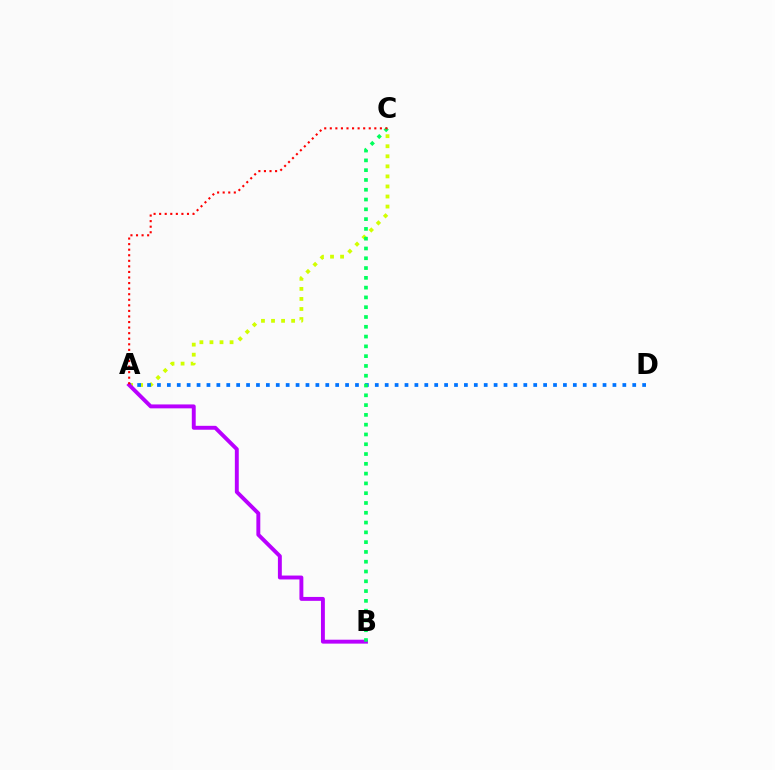{('A', 'C'): [{'color': '#d1ff00', 'line_style': 'dotted', 'thickness': 2.73}, {'color': '#ff0000', 'line_style': 'dotted', 'thickness': 1.51}], ('A', 'D'): [{'color': '#0074ff', 'line_style': 'dotted', 'thickness': 2.69}], ('A', 'B'): [{'color': '#b900ff', 'line_style': 'solid', 'thickness': 2.81}], ('B', 'C'): [{'color': '#00ff5c', 'line_style': 'dotted', 'thickness': 2.66}]}